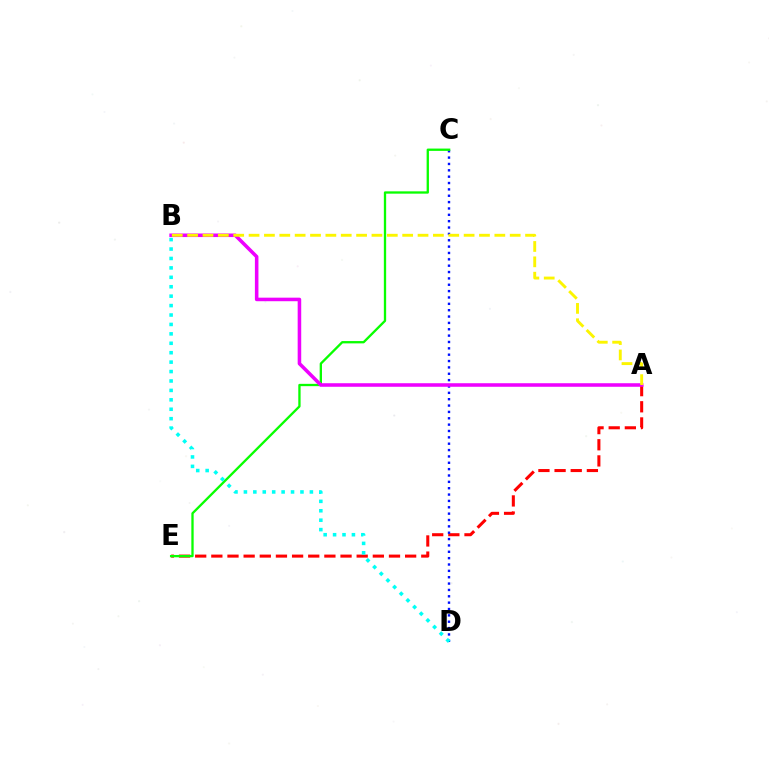{('A', 'E'): [{'color': '#ff0000', 'line_style': 'dashed', 'thickness': 2.19}], ('C', 'D'): [{'color': '#0010ff', 'line_style': 'dotted', 'thickness': 1.73}], ('C', 'E'): [{'color': '#08ff00', 'line_style': 'solid', 'thickness': 1.67}], ('A', 'B'): [{'color': '#ee00ff', 'line_style': 'solid', 'thickness': 2.56}, {'color': '#fcf500', 'line_style': 'dashed', 'thickness': 2.09}], ('B', 'D'): [{'color': '#00fff6', 'line_style': 'dotted', 'thickness': 2.56}]}